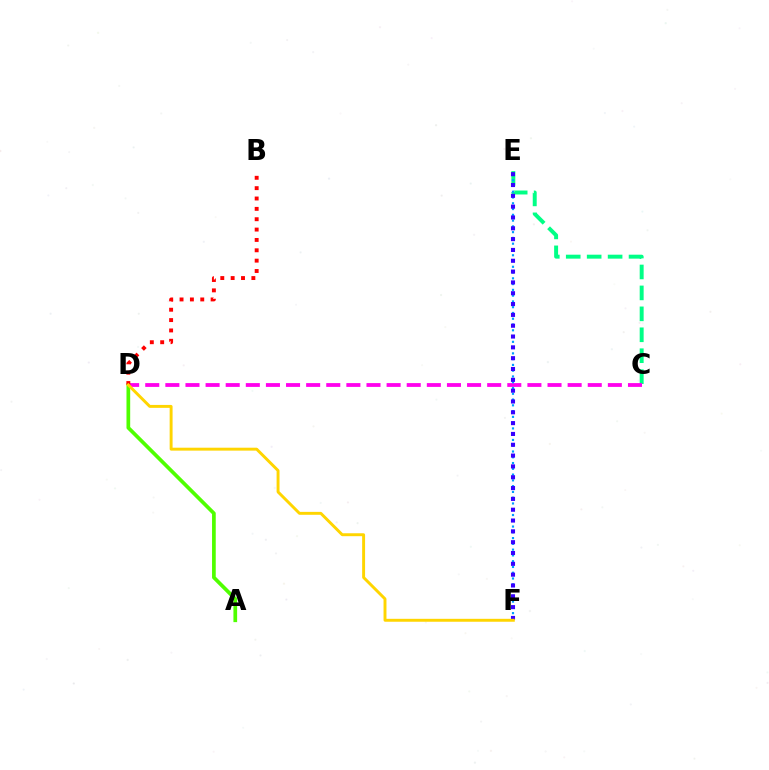{('C', 'E'): [{'color': '#00ff86', 'line_style': 'dashed', 'thickness': 2.84}], ('A', 'D'): [{'color': '#4fff00', 'line_style': 'solid', 'thickness': 2.66}], ('C', 'D'): [{'color': '#ff00ed', 'line_style': 'dashed', 'thickness': 2.73}], ('B', 'D'): [{'color': '#ff0000', 'line_style': 'dotted', 'thickness': 2.81}], ('E', 'F'): [{'color': '#009eff', 'line_style': 'dotted', 'thickness': 1.57}, {'color': '#3700ff', 'line_style': 'dotted', 'thickness': 2.94}], ('D', 'F'): [{'color': '#ffd500', 'line_style': 'solid', 'thickness': 2.11}]}